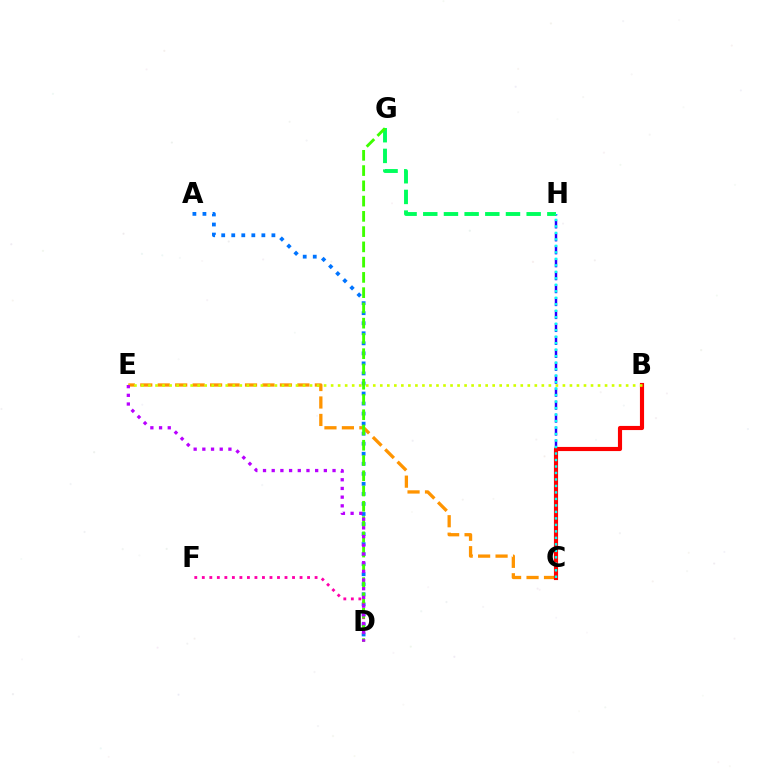{('A', 'D'): [{'color': '#0074ff', 'line_style': 'dotted', 'thickness': 2.73}], ('C', 'H'): [{'color': '#2500ff', 'line_style': 'dashed', 'thickness': 1.76}, {'color': '#00fff6', 'line_style': 'dotted', 'thickness': 1.76}], ('C', 'E'): [{'color': '#ff9400', 'line_style': 'dashed', 'thickness': 2.37}], ('B', 'C'): [{'color': '#ff0000', 'line_style': 'solid', 'thickness': 2.98}], ('D', 'F'): [{'color': '#ff00ac', 'line_style': 'dotted', 'thickness': 2.04}], ('G', 'H'): [{'color': '#00ff5c', 'line_style': 'dashed', 'thickness': 2.81}], ('B', 'E'): [{'color': '#d1ff00', 'line_style': 'dotted', 'thickness': 1.91}], ('D', 'G'): [{'color': '#3dff00', 'line_style': 'dashed', 'thickness': 2.07}], ('D', 'E'): [{'color': '#b900ff', 'line_style': 'dotted', 'thickness': 2.36}]}